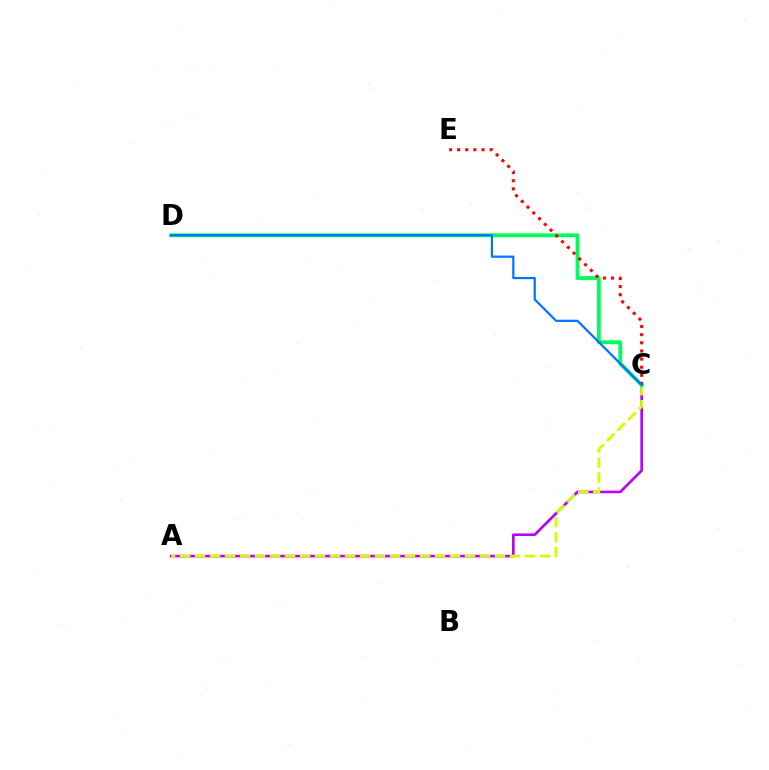{('A', 'C'): [{'color': '#b900ff', 'line_style': 'solid', 'thickness': 1.91}, {'color': '#d1ff00', 'line_style': 'dashed', 'thickness': 2.04}], ('C', 'D'): [{'color': '#00ff5c', 'line_style': 'solid', 'thickness': 2.75}, {'color': '#0074ff', 'line_style': 'solid', 'thickness': 1.6}], ('C', 'E'): [{'color': '#ff0000', 'line_style': 'dotted', 'thickness': 2.21}]}